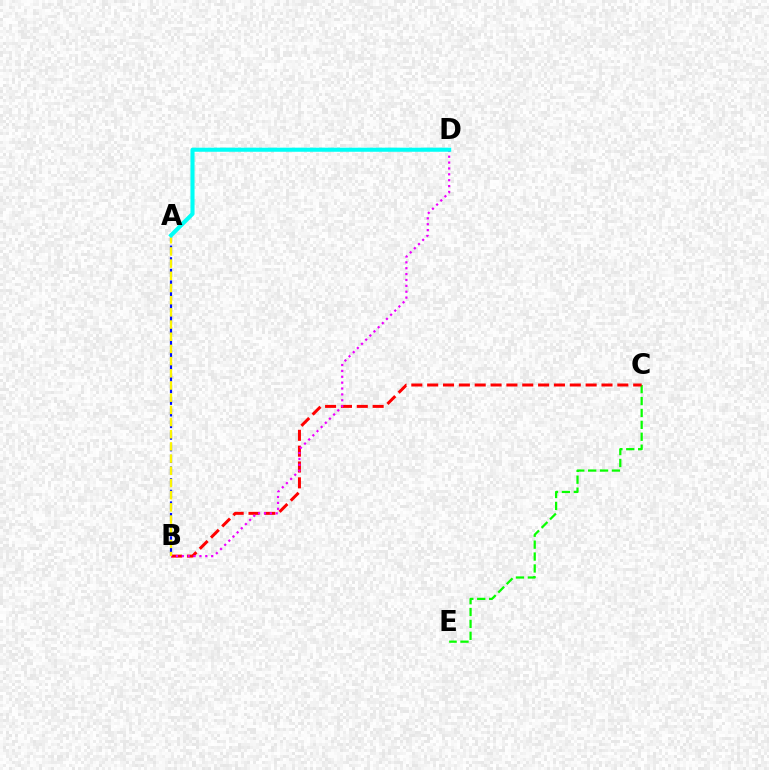{('A', 'B'): [{'color': '#0010ff', 'line_style': 'dashed', 'thickness': 1.58}, {'color': '#fcf500', 'line_style': 'dashed', 'thickness': 1.66}], ('C', 'E'): [{'color': '#08ff00', 'line_style': 'dashed', 'thickness': 1.62}], ('B', 'C'): [{'color': '#ff0000', 'line_style': 'dashed', 'thickness': 2.15}], ('B', 'D'): [{'color': '#ee00ff', 'line_style': 'dotted', 'thickness': 1.6}], ('A', 'D'): [{'color': '#00fff6', 'line_style': 'solid', 'thickness': 2.94}]}